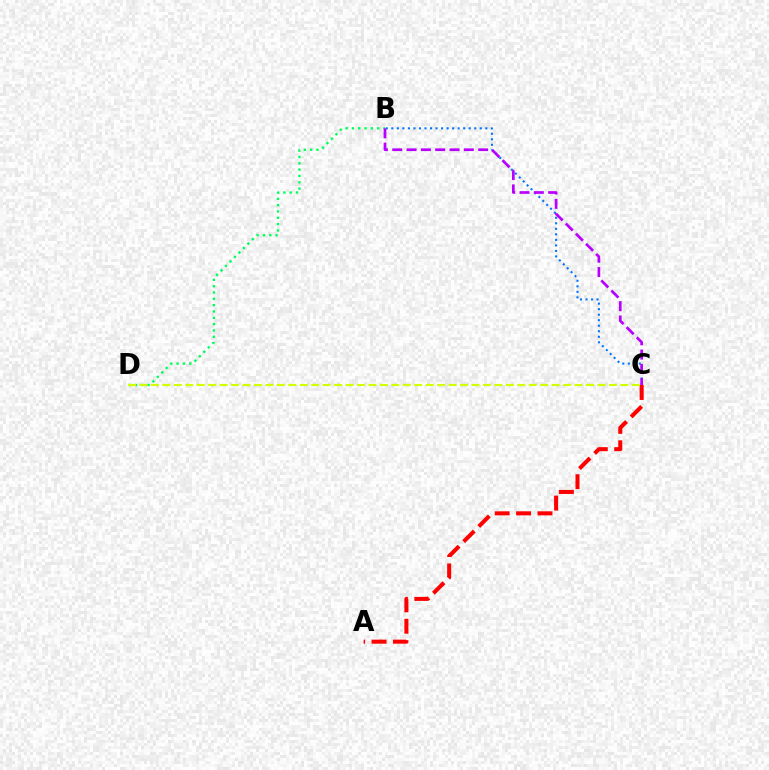{('B', 'C'): [{'color': '#0074ff', 'line_style': 'dotted', 'thickness': 1.5}, {'color': '#b900ff', 'line_style': 'dashed', 'thickness': 1.95}], ('B', 'D'): [{'color': '#00ff5c', 'line_style': 'dotted', 'thickness': 1.72}], ('A', 'C'): [{'color': '#ff0000', 'line_style': 'dashed', 'thickness': 2.91}], ('C', 'D'): [{'color': '#d1ff00', 'line_style': 'dashed', 'thickness': 1.56}]}